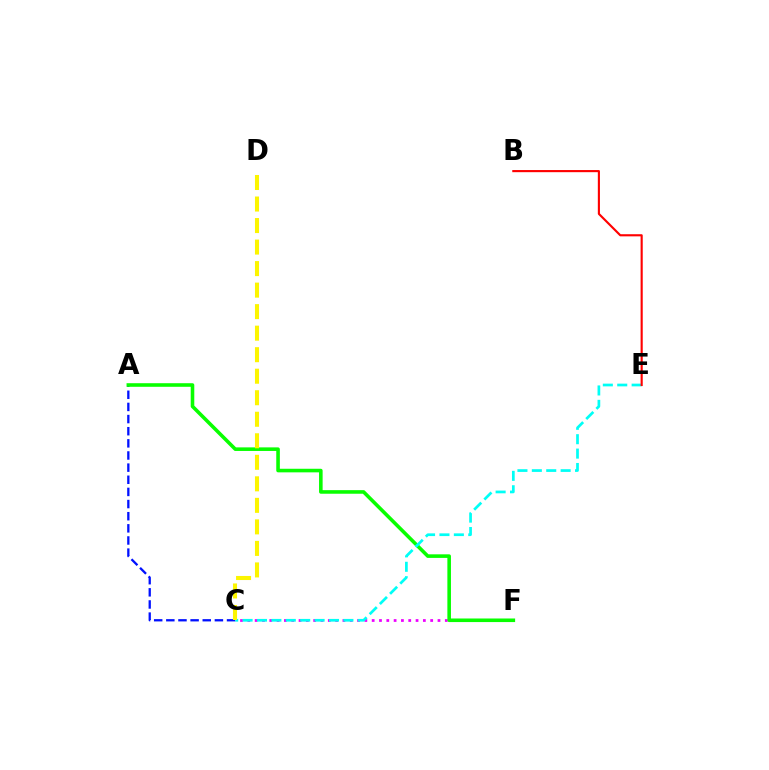{('A', 'C'): [{'color': '#0010ff', 'line_style': 'dashed', 'thickness': 1.65}], ('C', 'F'): [{'color': '#ee00ff', 'line_style': 'dotted', 'thickness': 1.99}], ('A', 'F'): [{'color': '#08ff00', 'line_style': 'solid', 'thickness': 2.58}], ('C', 'E'): [{'color': '#00fff6', 'line_style': 'dashed', 'thickness': 1.96}], ('C', 'D'): [{'color': '#fcf500', 'line_style': 'dashed', 'thickness': 2.92}], ('B', 'E'): [{'color': '#ff0000', 'line_style': 'solid', 'thickness': 1.54}]}